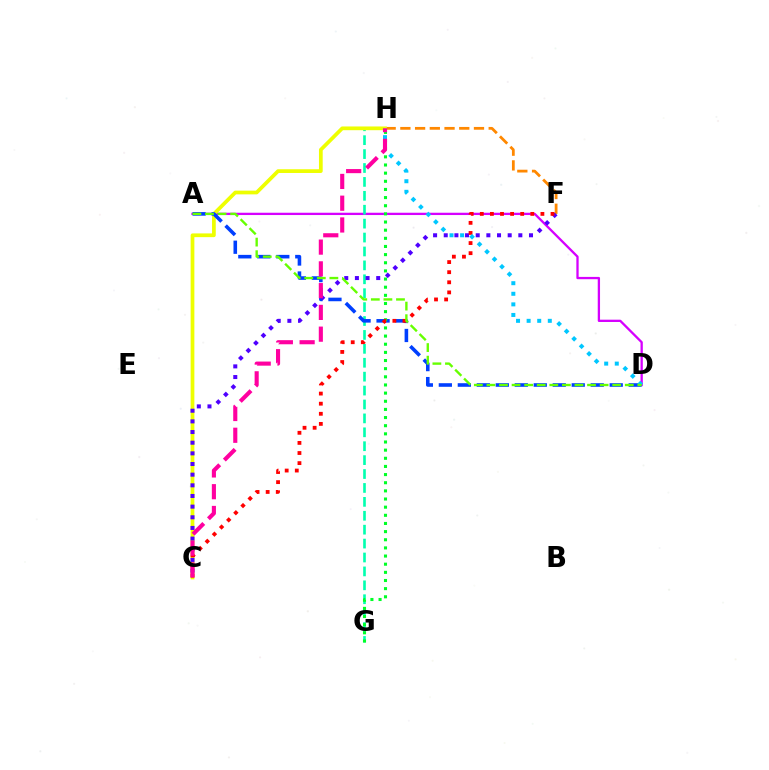{('A', 'D'): [{'color': '#d600ff', 'line_style': 'solid', 'thickness': 1.66}, {'color': '#003fff', 'line_style': 'dashed', 'thickness': 2.58}, {'color': '#66ff00', 'line_style': 'dashed', 'thickness': 1.71}], ('F', 'H'): [{'color': '#ff8800', 'line_style': 'dashed', 'thickness': 2.0}], ('G', 'H'): [{'color': '#00ffaf', 'line_style': 'dashed', 'thickness': 1.89}, {'color': '#00ff27', 'line_style': 'dotted', 'thickness': 2.21}], ('C', 'H'): [{'color': '#eeff00', 'line_style': 'solid', 'thickness': 2.69}, {'color': '#ff00a0', 'line_style': 'dashed', 'thickness': 2.96}], ('C', 'F'): [{'color': '#4f00ff', 'line_style': 'dotted', 'thickness': 2.9}, {'color': '#ff0000', 'line_style': 'dotted', 'thickness': 2.74}], ('D', 'H'): [{'color': '#00c7ff', 'line_style': 'dotted', 'thickness': 2.88}]}